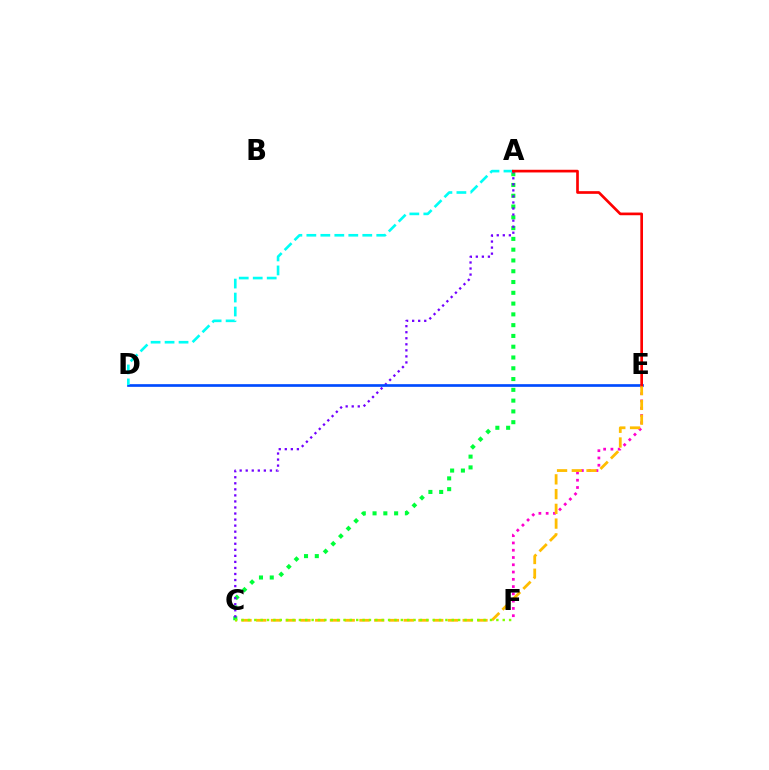{('E', 'F'): [{'color': '#ff00cf', 'line_style': 'dotted', 'thickness': 1.98}], ('A', 'C'): [{'color': '#00ff39', 'line_style': 'dotted', 'thickness': 2.93}, {'color': '#7200ff', 'line_style': 'dotted', 'thickness': 1.64}], ('D', 'E'): [{'color': '#004bff', 'line_style': 'solid', 'thickness': 1.93}], ('C', 'E'): [{'color': '#ffbd00', 'line_style': 'dashed', 'thickness': 2.0}], ('A', 'D'): [{'color': '#00fff6', 'line_style': 'dashed', 'thickness': 1.9}], ('C', 'F'): [{'color': '#84ff00', 'line_style': 'dotted', 'thickness': 1.73}], ('A', 'E'): [{'color': '#ff0000', 'line_style': 'solid', 'thickness': 1.93}]}